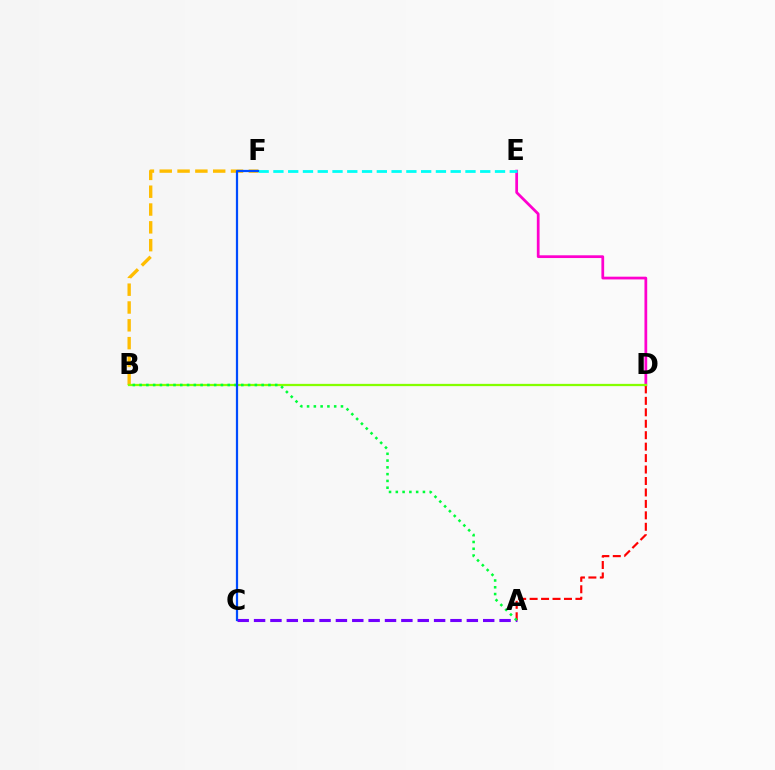{('D', 'E'): [{'color': '#ff00cf', 'line_style': 'solid', 'thickness': 1.98}], ('A', 'C'): [{'color': '#7200ff', 'line_style': 'dashed', 'thickness': 2.22}], ('B', 'F'): [{'color': '#ffbd00', 'line_style': 'dashed', 'thickness': 2.42}], ('A', 'D'): [{'color': '#ff0000', 'line_style': 'dashed', 'thickness': 1.56}], ('E', 'F'): [{'color': '#00fff6', 'line_style': 'dashed', 'thickness': 2.01}], ('B', 'D'): [{'color': '#84ff00', 'line_style': 'solid', 'thickness': 1.63}], ('A', 'B'): [{'color': '#00ff39', 'line_style': 'dotted', 'thickness': 1.84}], ('C', 'F'): [{'color': '#004bff', 'line_style': 'solid', 'thickness': 1.6}]}